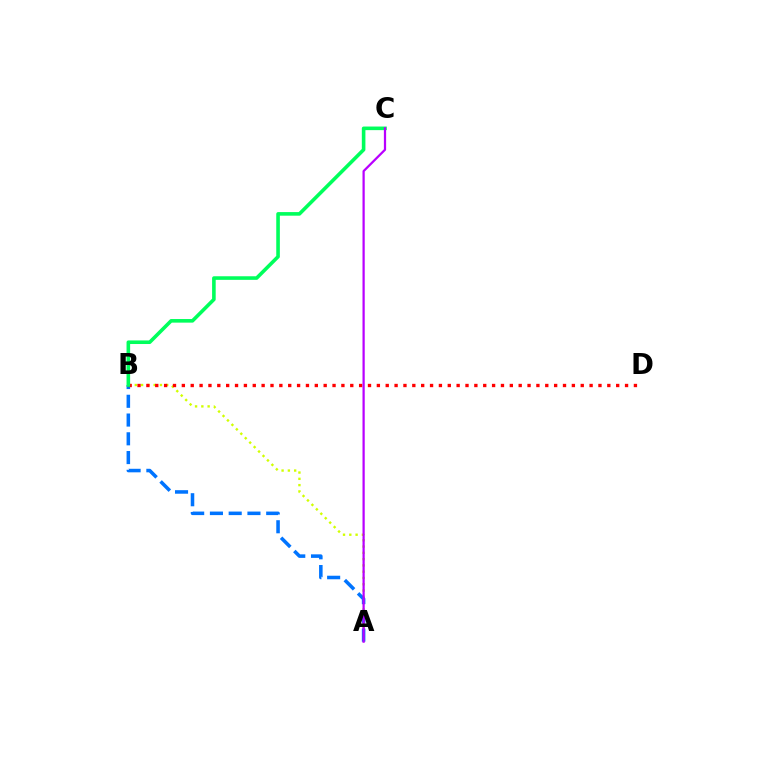{('A', 'B'): [{'color': '#d1ff00', 'line_style': 'dotted', 'thickness': 1.71}, {'color': '#0074ff', 'line_style': 'dashed', 'thickness': 2.55}], ('B', 'D'): [{'color': '#ff0000', 'line_style': 'dotted', 'thickness': 2.41}], ('B', 'C'): [{'color': '#00ff5c', 'line_style': 'solid', 'thickness': 2.59}], ('A', 'C'): [{'color': '#b900ff', 'line_style': 'solid', 'thickness': 1.61}]}